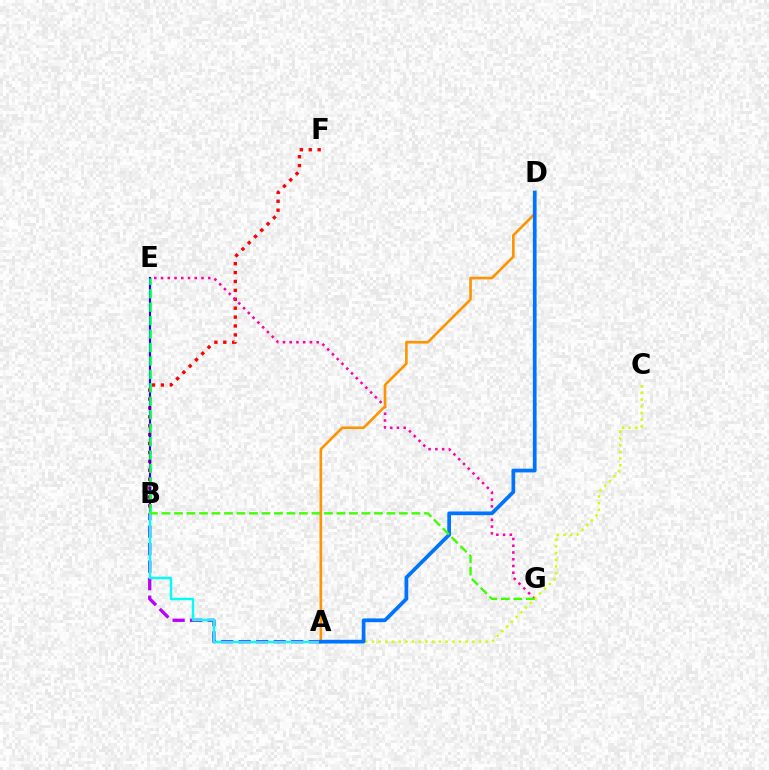{('B', 'F'): [{'color': '#ff0000', 'line_style': 'dotted', 'thickness': 2.42}], ('A', 'B'): [{'color': '#b900ff', 'line_style': 'dashed', 'thickness': 2.38}, {'color': '#00fff6', 'line_style': 'solid', 'thickness': 1.75}], ('E', 'G'): [{'color': '#ff00ac', 'line_style': 'dotted', 'thickness': 1.83}], ('B', 'E'): [{'color': '#2500ff', 'line_style': 'solid', 'thickness': 1.57}, {'color': '#00ff5c', 'line_style': 'dashed', 'thickness': 1.83}], ('A', 'C'): [{'color': '#d1ff00', 'line_style': 'dotted', 'thickness': 1.82}], ('A', 'D'): [{'color': '#ff9400', 'line_style': 'solid', 'thickness': 1.89}, {'color': '#0074ff', 'line_style': 'solid', 'thickness': 2.68}], ('B', 'G'): [{'color': '#3dff00', 'line_style': 'dashed', 'thickness': 1.7}]}